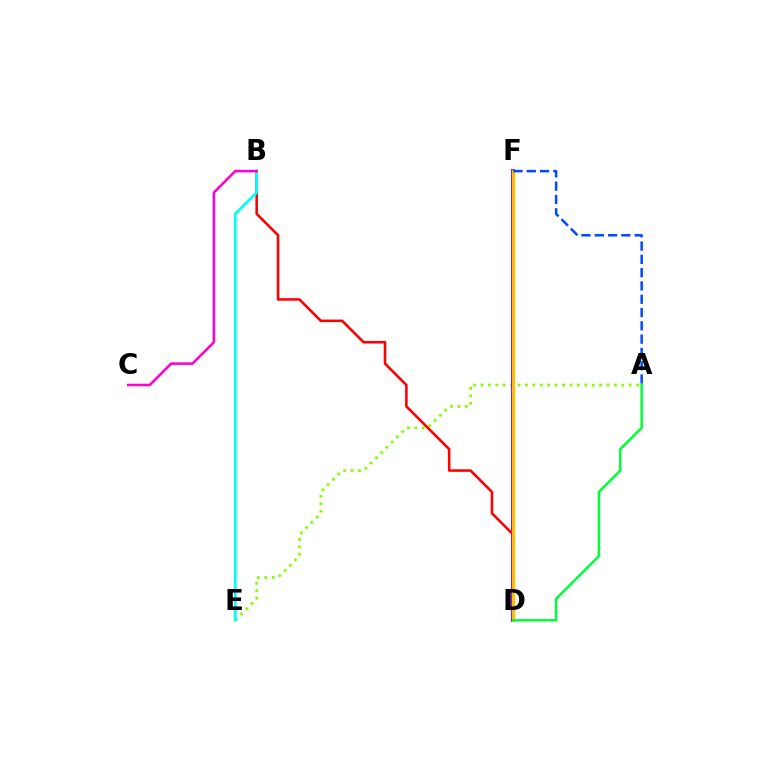{('A', 'E'): [{'color': '#84ff00', 'line_style': 'dotted', 'thickness': 2.01}], ('D', 'F'): [{'color': '#7200ff', 'line_style': 'solid', 'thickness': 2.84}, {'color': '#ffbd00', 'line_style': 'solid', 'thickness': 2.35}], ('B', 'D'): [{'color': '#ff0000', 'line_style': 'solid', 'thickness': 1.85}], ('B', 'E'): [{'color': '#00fff6', 'line_style': 'solid', 'thickness': 2.0}], ('A', 'F'): [{'color': '#004bff', 'line_style': 'dashed', 'thickness': 1.81}], ('A', 'D'): [{'color': '#00ff39', 'line_style': 'solid', 'thickness': 1.81}], ('B', 'C'): [{'color': '#ff00cf', 'line_style': 'solid', 'thickness': 1.84}]}